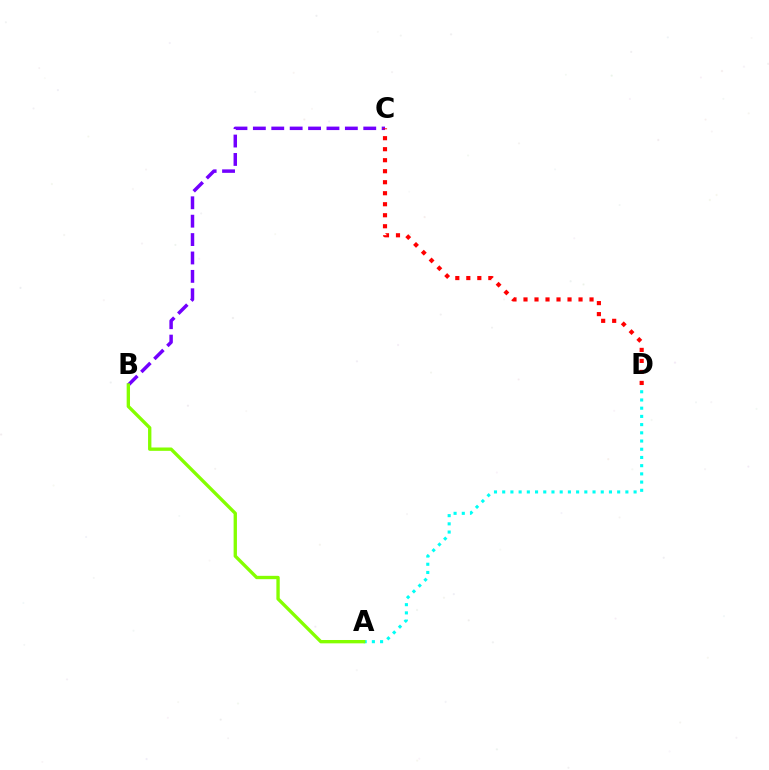{('B', 'C'): [{'color': '#7200ff', 'line_style': 'dashed', 'thickness': 2.5}], ('A', 'D'): [{'color': '#00fff6', 'line_style': 'dotted', 'thickness': 2.23}], ('C', 'D'): [{'color': '#ff0000', 'line_style': 'dotted', 'thickness': 2.99}], ('A', 'B'): [{'color': '#84ff00', 'line_style': 'solid', 'thickness': 2.41}]}